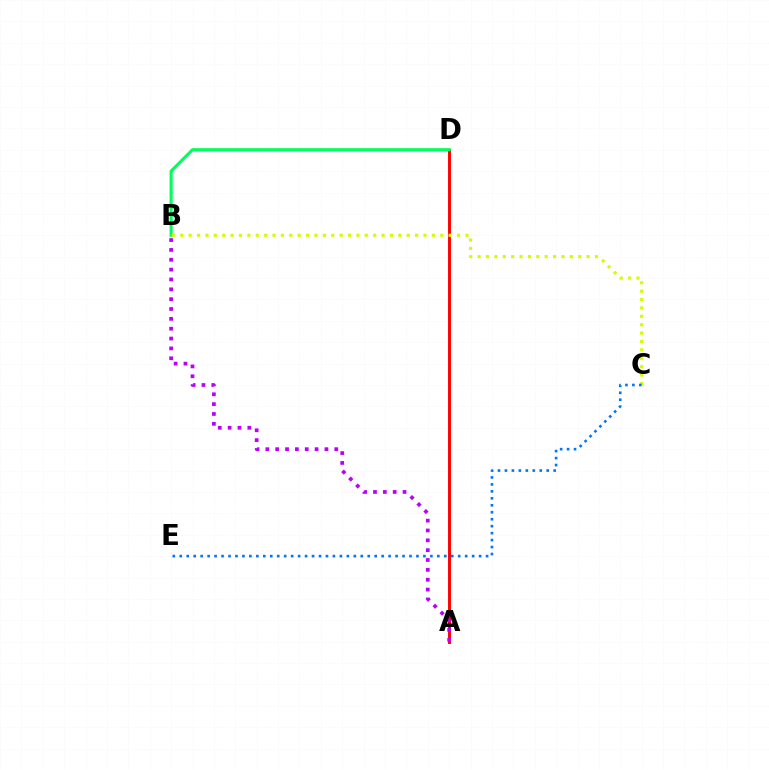{('A', 'D'): [{'color': '#ff0000', 'line_style': 'solid', 'thickness': 2.11}], ('B', 'D'): [{'color': '#00ff5c', 'line_style': 'solid', 'thickness': 2.23}], ('A', 'B'): [{'color': '#b900ff', 'line_style': 'dotted', 'thickness': 2.68}], ('B', 'C'): [{'color': '#d1ff00', 'line_style': 'dotted', 'thickness': 2.28}], ('C', 'E'): [{'color': '#0074ff', 'line_style': 'dotted', 'thickness': 1.89}]}